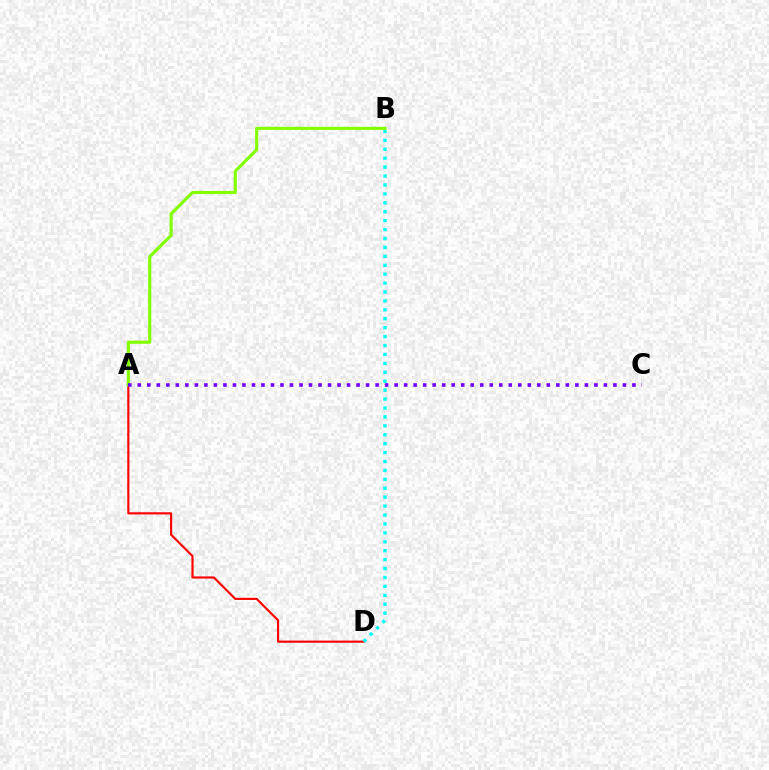{('A', 'D'): [{'color': '#ff0000', 'line_style': 'solid', 'thickness': 1.56}], ('B', 'D'): [{'color': '#00fff6', 'line_style': 'dotted', 'thickness': 2.42}], ('A', 'B'): [{'color': '#84ff00', 'line_style': 'solid', 'thickness': 2.25}], ('A', 'C'): [{'color': '#7200ff', 'line_style': 'dotted', 'thickness': 2.58}]}